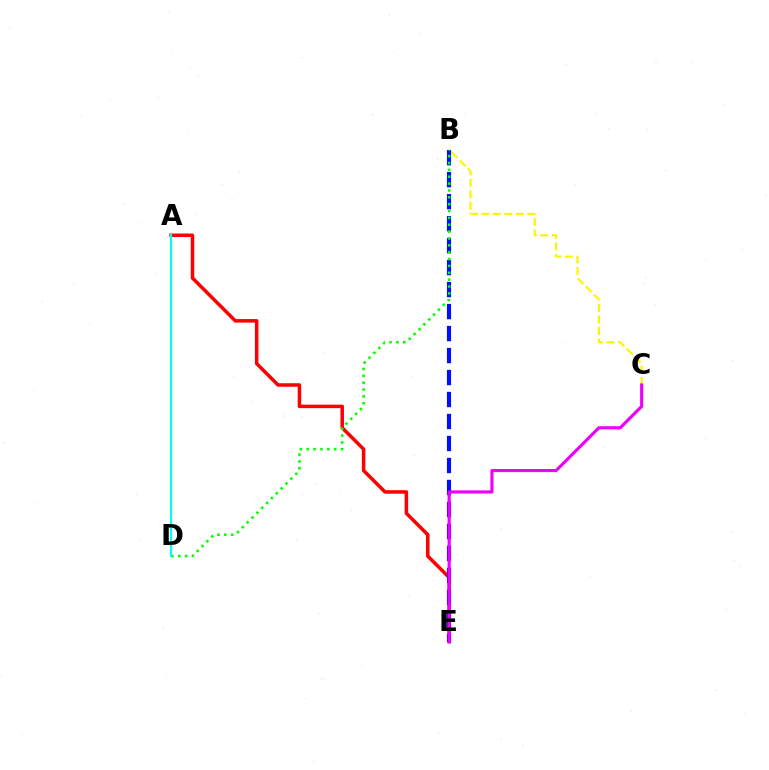{('A', 'E'): [{'color': '#ff0000', 'line_style': 'solid', 'thickness': 2.53}], ('B', 'C'): [{'color': '#fcf500', 'line_style': 'dashed', 'thickness': 1.56}], ('B', 'E'): [{'color': '#0010ff', 'line_style': 'dashed', 'thickness': 2.99}], ('B', 'D'): [{'color': '#08ff00', 'line_style': 'dotted', 'thickness': 1.86}], ('A', 'D'): [{'color': '#00fff6', 'line_style': 'solid', 'thickness': 1.53}], ('C', 'E'): [{'color': '#ee00ff', 'line_style': 'solid', 'thickness': 2.25}]}